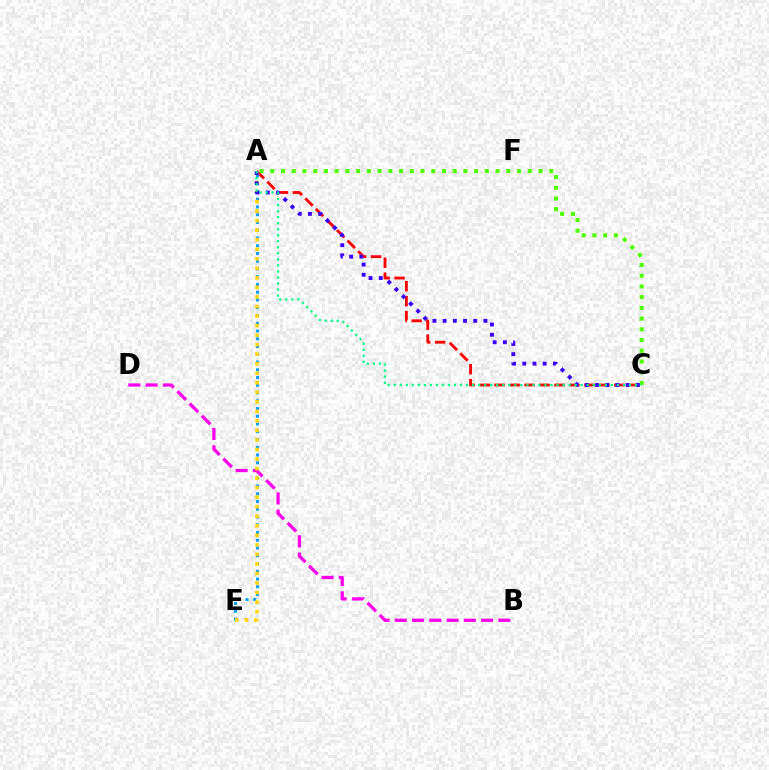{('A', 'E'): [{'color': '#009eff', 'line_style': 'dotted', 'thickness': 2.11}, {'color': '#ffd500', 'line_style': 'dotted', 'thickness': 2.59}], ('B', 'D'): [{'color': '#ff00ed', 'line_style': 'dashed', 'thickness': 2.34}], ('A', 'C'): [{'color': '#ff0000', 'line_style': 'dashed', 'thickness': 2.03}, {'color': '#4fff00', 'line_style': 'dotted', 'thickness': 2.92}, {'color': '#3700ff', 'line_style': 'dotted', 'thickness': 2.77}, {'color': '#00ff86', 'line_style': 'dotted', 'thickness': 1.64}]}